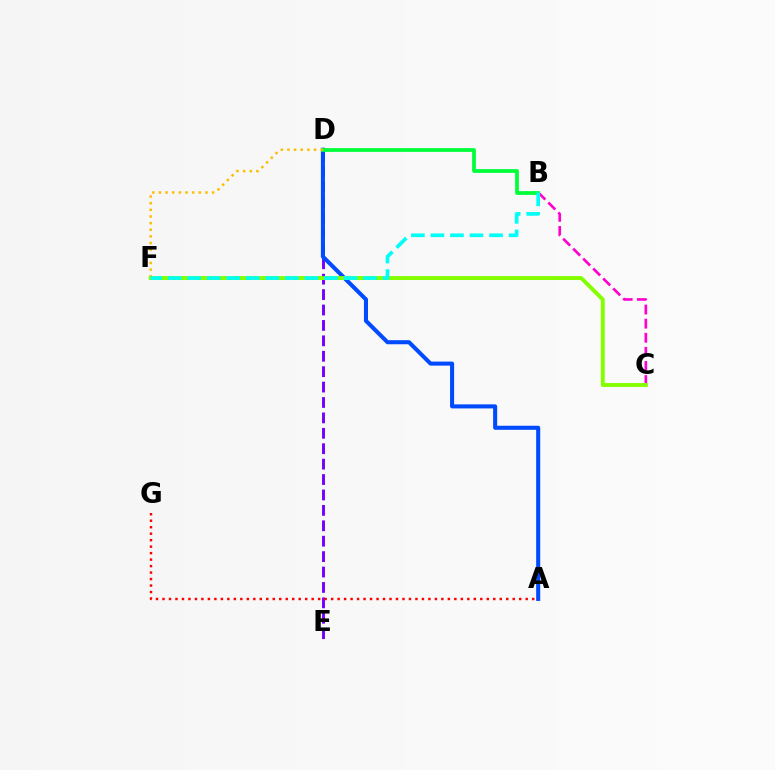{('D', 'E'): [{'color': '#7200ff', 'line_style': 'dashed', 'thickness': 2.09}], ('B', 'C'): [{'color': '#ff00cf', 'line_style': 'dashed', 'thickness': 1.92}], ('A', 'D'): [{'color': '#004bff', 'line_style': 'solid', 'thickness': 2.92}], ('A', 'G'): [{'color': '#ff0000', 'line_style': 'dotted', 'thickness': 1.76}], ('B', 'D'): [{'color': '#00ff39', 'line_style': 'solid', 'thickness': 2.71}], ('D', 'F'): [{'color': '#ffbd00', 'line_style': 'dotted', 'thickness': 1.8}], ('C', 'F'): [{'color': '#84ff00', 'line_style': 'solid', 'thickness': 2.81}], ('B', 'F'): [{'color': '#00fff6', 'line_style': 'dashed', 'thickness': 2.65}]}